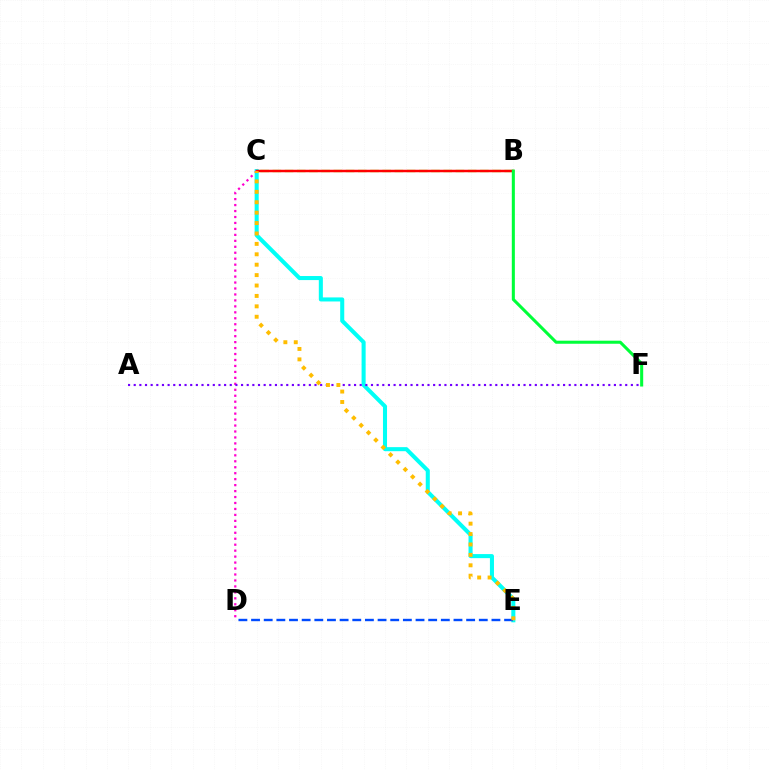{('B', 'C'): [{'color': '#84ff00', 'line_style': 'dashed', 'thickness': 1.66}, {'color': '#ff0000', 'line_style': 'solid', 'thickness': 1.79}], ('C', 'E'): [{'color': '#00fff6', 'line_style': 'solid', 'thickness': 2.92}, {'color': '#ffbd00', 'line_style': 'dotted', 'thickness': 2.83}], ('D', 'E'): [{'color': '#004bff', 'line_style': 'dashed', 'thickness': 1.72}], ('B', 'F'): [{'color': '#00ff39', 'line_style': 'solid', 'thickness': 2.2}], ('C', 'D'): [{'color': '#ff00cf', 'line_style': 'dotted', 'thickness': 1.62}], ('A', 'F'): [{'color': '#7200ff', 'line_style': 'dotted', 'thickness': 1.53}]}